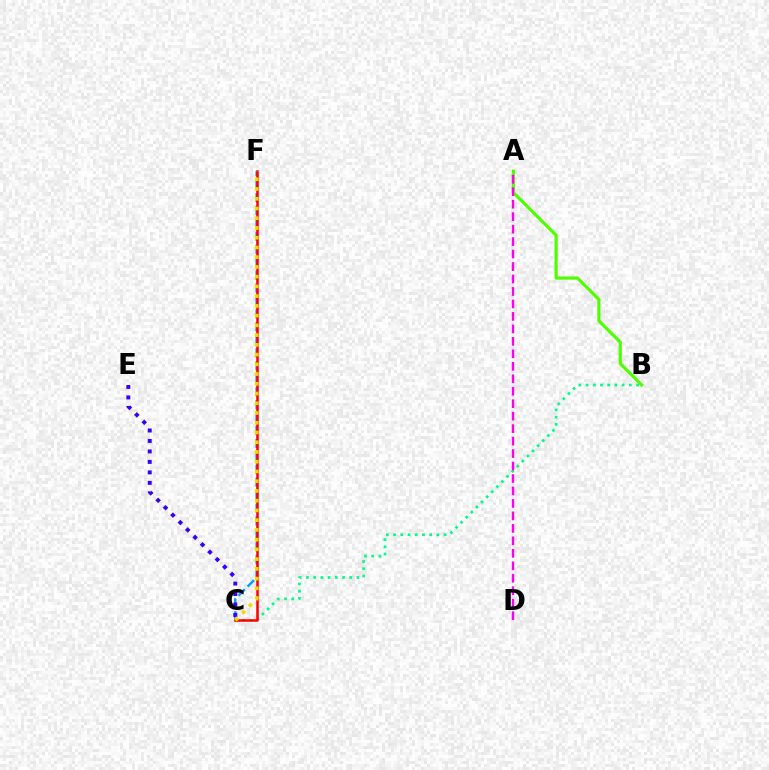{('A', 'B'): [{'color': '#4fff00', 'line_style': 'solid', 'thickness': 2.28}], ('B', 'C'): [{'color': '#00ff86', 'line_style': 'dotted', 'thickness': 1.96}], ('C', 'F'): [{'color': '#009eff', 'line_style': 'dashed', 'thickness': 1.76}, {'color': '#ff0000', 'line_style': 'solid', 'thickness': 1.81}, {'color': '#ffd500', 'line_style': 'dotted', 'thickness': 2.65}], ('A', 'D'): [{'color': '#ff00ed', 'line_style': 'dashed', 'thickness': 1.69}], ('C', 'E'): [{'color': '#3700ff', 'line_style': 'dotted', 'thickness': 2.85}]}